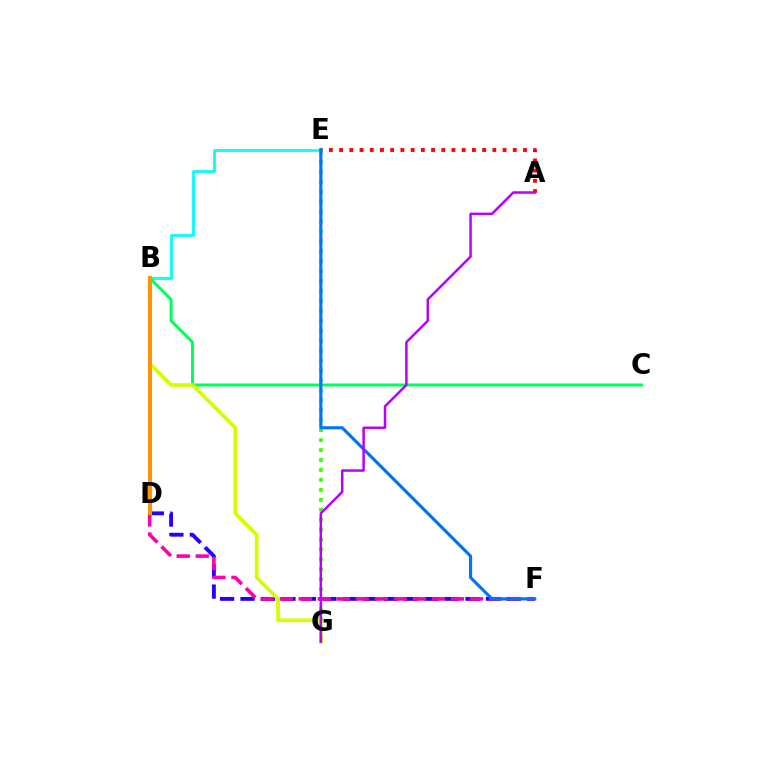{('B', 'E'): [{'color': '#00fff6', 'line_style': 'solid', 'thickness': 1.99}], ('A', 'E'): [{'color': '#ff0000', 'line_style': 'dotted', 'thickness': 2.78}], ('E', 'G'): [{'color': '#3dff00', 'line_style': 'dotted', 'thickness': 2.7}], ('D', 'F'): [{'color': '#2500ff', 'line_style': 'dashed', 'thickness': 2.78}, {'color': '#ff00ac', 'line_style': 'dashed', 'thickness': 2.59}], ('B', 'C'): [{'color': '#00ff5c', 'line_style': 'solid', 'thickness': 2.17}], ('E', 'F'): [{'color': '#0074ff', 'line_style': 'solid', 'thickness': 2.26}], ('B', 'G'): [{'color': '#d1ff00', 'line_style': 'solid', 'thickness': 2.67}], ('B', 'D'): [{'color': '#ff9400', 'line_style': 'solid', 'thickness': 2.88}], ('A', 'G'): [{'color': '#b900ff', 'line_style': 'solid', 'thickness': 1.8}]}